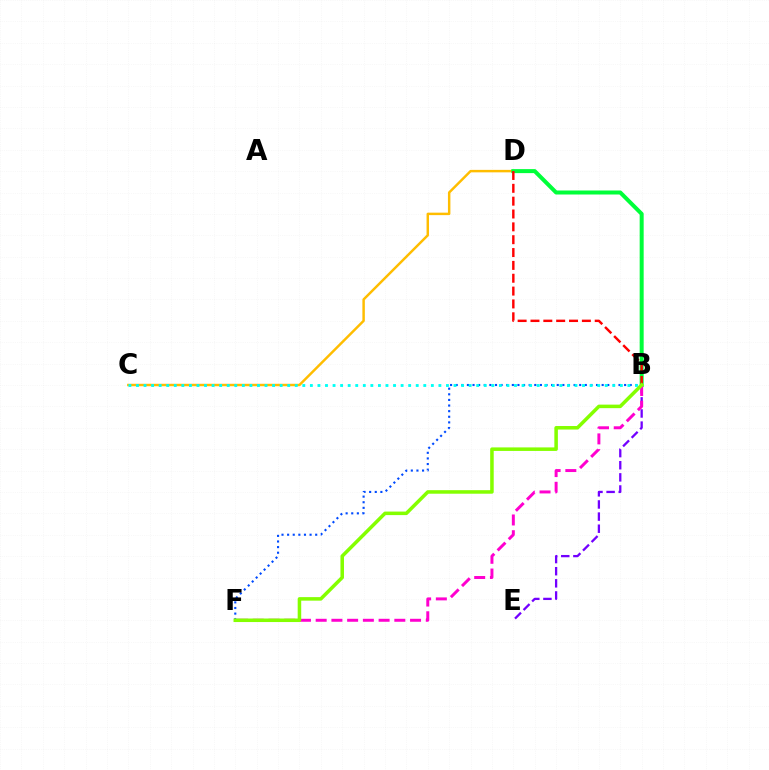{('B', 'F'): [{'color': '#004bff', 'line_style': 'dotted', 'thickness': 1.53}, {'color': '#ff00cf', 'line_style': 'dashed', 'thickness': 2.14}, {'color': '#84ff00', 'line_style': 'solid', 'thickness': 2.54}], ('C', 'D'): [{'color': '#ffbd00', 'line_style': 'solid', 'thickness': 1.77}], ('B', 'D'): [{'color': '#00ff39', 'line_style': 'solid', 'thickness': 2.88}, {'color': '#ff0000', 'line_style': 'dashed', 'thickness': 1.75}], ('B', 'E'): [{'color': '#7200ff', 'line_style': 'dashed', 'thickness': 1.65}], ('B', 'C'): [{'color': '#00fff6', 'line_style': 'dotted', 'thickness': 2.05}]}